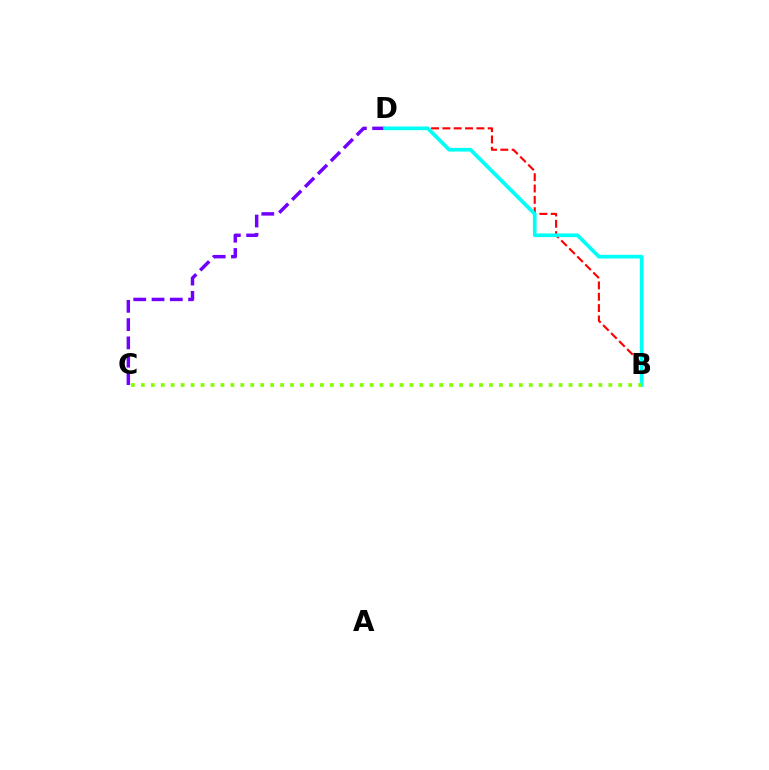{('C', 'D'): [{'color': '#7200ff', 'line_style': 'dashed', 'thickness': 2.48}], ('B', 'D'): [{'color': '#ff0000', 'line_style': 'dashed', 'thickness': 1.54}, {'color': '#00fff6', 'line_style': 'solid', 'thickness': 2.66}], ('B', 'C'): [{'color': '#84ff00', 'line_style': 'dotted', 'thickness': 2.7}]}